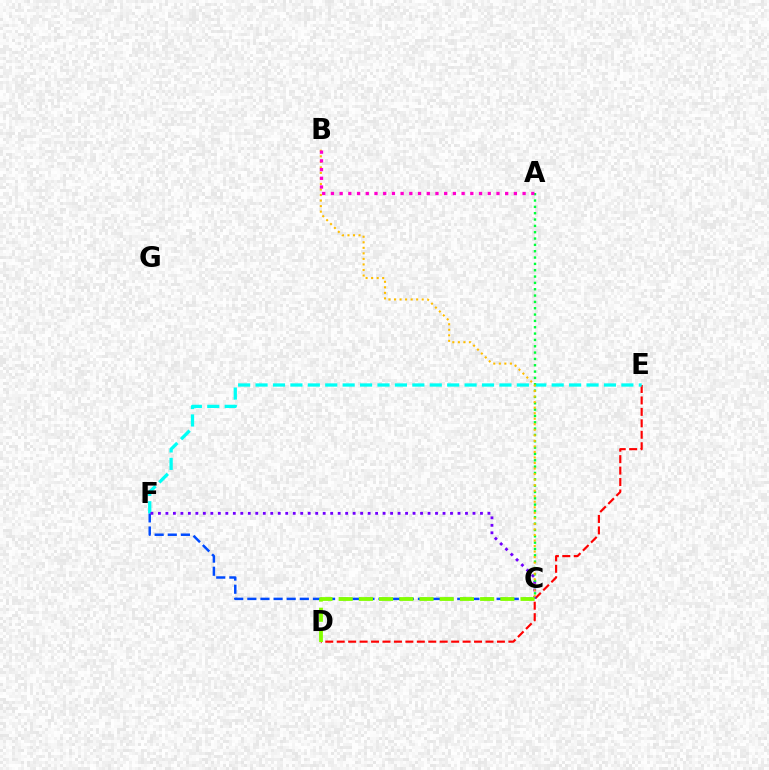{('D', 'E'): [{'color': '#ff0000', 'line_style': 'dashed', 'thickness': 1.55}], ('C', 'F'): [{'color': '#004bff', 'line_style': 'dashed', 'thickness': 1.78}, {'color': '#7200ff', 'line_style': 'dotted', 'thickness': 2.03}], ('E', 'F'): [{'color': '#00fff6', 'line_style': 'dashed', 'thickness': 2.37}], ('A', 'C'): [{'color': '#00ff39', 'line_style': 'dotted', 'thickness': 1.72}], ('B', 'C'): [{'color': '#ffbd00', 'line_style': 'dotted', 'thickness': 1.5}], ('C', 'D'): [{'color': '#84ff00', 'line_style': 'dashed', 'thickness': 2.75}], ('A', 'B'): [{'color': '#ff00cf', 'line_style': 'dotted', 'thickness': 2.37}]}